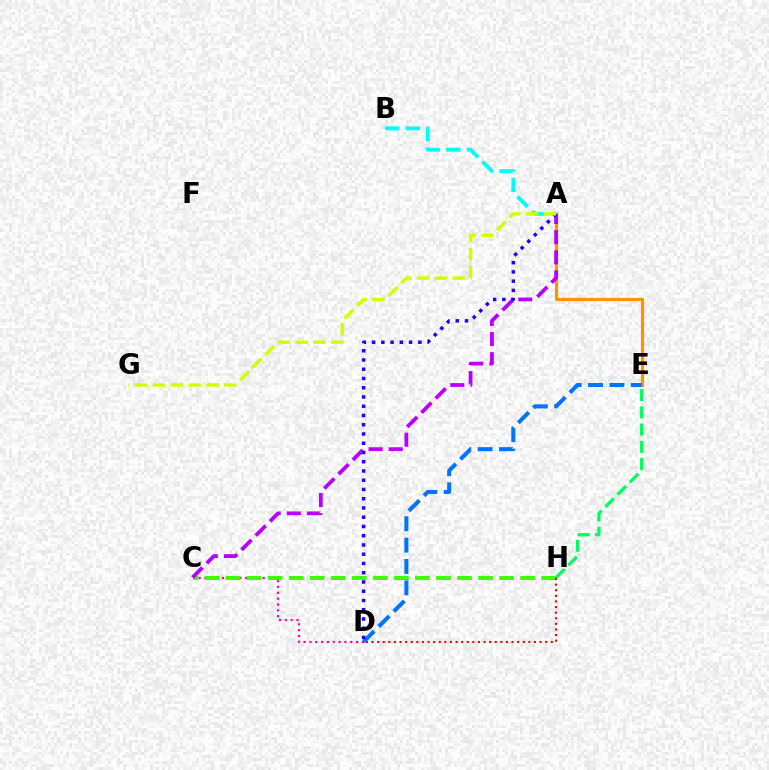{('A', 'E'): [{'color': '#ff9400', 'line_style': 'solid', 'thickness': 2.27}], ('C', 'D'): [{'color': '#ff00ac', 'line_style': 'dotted', 'thickness': 1.58}], ('E', 'H'): [{'color': '#00ff5c', 'line_style': 'dashed', 'thickness': 2.34}], ('C', 'H'): [{'color': '#3dff00', 'line_style': 'dashed', 'thickness': 2.86}], ('A', 'C'): [{'color': '#b900ff', 'line_style': 'dashed', 'thickness': 2.74}], ('D', 'H'): [{'color': '#ff0000', 'line_style': 'dotted', 'thickness': 1.52}], ('D', 'E'): [{'color': '#0074ff', 'line_style': 'dashed', 'thickness': 2.9}], ('A', 'B'): [{'color': '#00fff6', 'line_style': 'dashed', 'thickness': 2.8}], ('A', 'D'): [{'color': '#2500ff', 'line_style': 'dotted', 'thickness': 2.51}], ('A', 'G'): [{'color': '#d1ff00', 'line_style': 'dashed', 'thickness': 2.42}]}